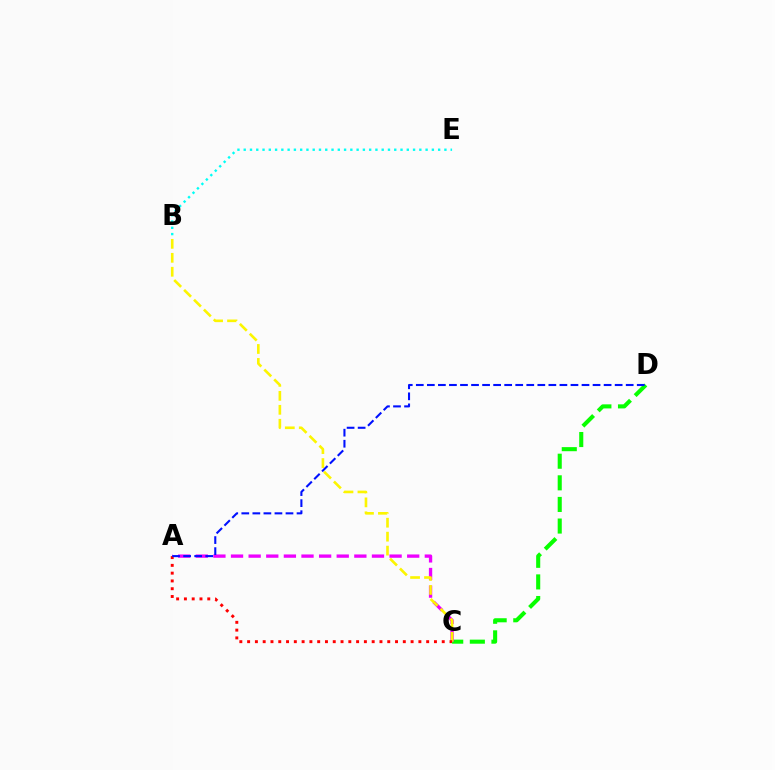{('B', 'E'): [{'color': '#00fff6', 'line_style': 'dotted', 'thickness': 1.7}], ('C', 'D'): [{'color': '#08ff00', 'line_style': 'dashed', 'thickness': 2.94}], ('A', 'C'): [{'color': '#ee00ff', 'line_style': 'dashed', 'thickness': 2.39}, {'color': '#ff0000', 'line_style': 'dotted', 'thickness': 2.12}], ('B', 'C'): [{'color': '#fcf500', 'line_style': 'dashed', 'thickness': 1.9}], ('A', 'D'): [{'color': '#0010ff', 'line_style': 'dashed', 'thickness': 1.5}]}